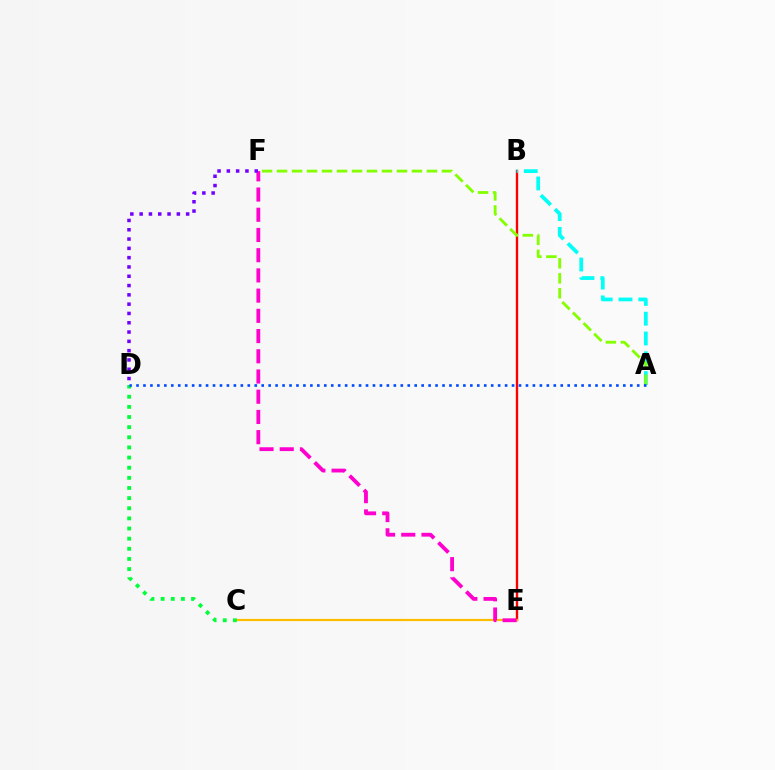{('B', 'E'): [{'color': '#ff0000', 'line_style': 'solid', 'thickness': 1.7}], ('C', 'E'): [{'color': '#ffbd00', 'line_style': 'solid', 'thickness': 1.59}], ('C', 'D'): [{'color': '#00ff39', 'line_style': 'dotted', 'thickness': 2.75}], ('A', 'B'): [{'color': '#00fff6', 'line_style': 'dashed', 'thickness': 2.69}], ('E', 'F'): [{'color': '#ff00cf', 'line_style': 'dashed', 'thickness': 2.75}], ('A', 'F'): [{'color': '#84ff00', 'line_style': 'dashed', 'thickness': 2.04}], ('A', 'D'): [{'color': '#004bff', 'line_style': 'dotted', 'thickness': 1.89}], ('D', 'F'): [{'color': '#7200ff', 'line_style': 'dotted', 'thickness': 2.53}]}